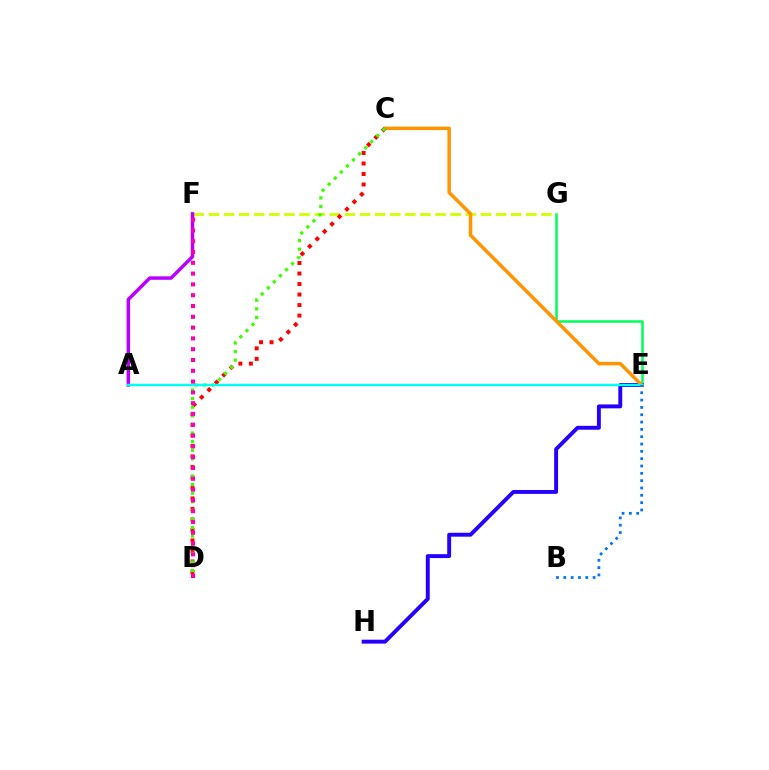{('E', 'G'): [{'color': '#00ff5c', 'line_style': 'solid', 'thickness': 1.82}], ('E', 'H'): [{'color': '#2500ff', 'line_style': 'solid', 'thickness': 2.82}], ('F', 'G'): [{'color': '#d1ff00', 'line_style': 'dashed', 'thickness': 2.05}], ('C', 'E'): [{'color': '#ff9400', 'line_style': 'solid', 'thickness': 2.5}], ('A', 'F'): [{'color': '#b900ff', 'line_style': 'solid', 'thickness': 2.5}], ('C', 'D'): [{'color': '#ff0000', 'line_style': 'dotted', 'thickness': 2.86}, {'color': '#3dff00', 'line_style': 'dotted', 'thickness': 2.33}], ('A', 'E'): [{'color': '#00fff6', 'line_style': 'solid', 'thickness': 1.71}], ('D', 'F'): [{'color': '#ff00ac', 'line_style': 'dotted', 'thickness': 2.93}], ('B', 'E'): [{'color': '#0074ff', 'line_style': 'dotted', 'thickness': 1.99}]}